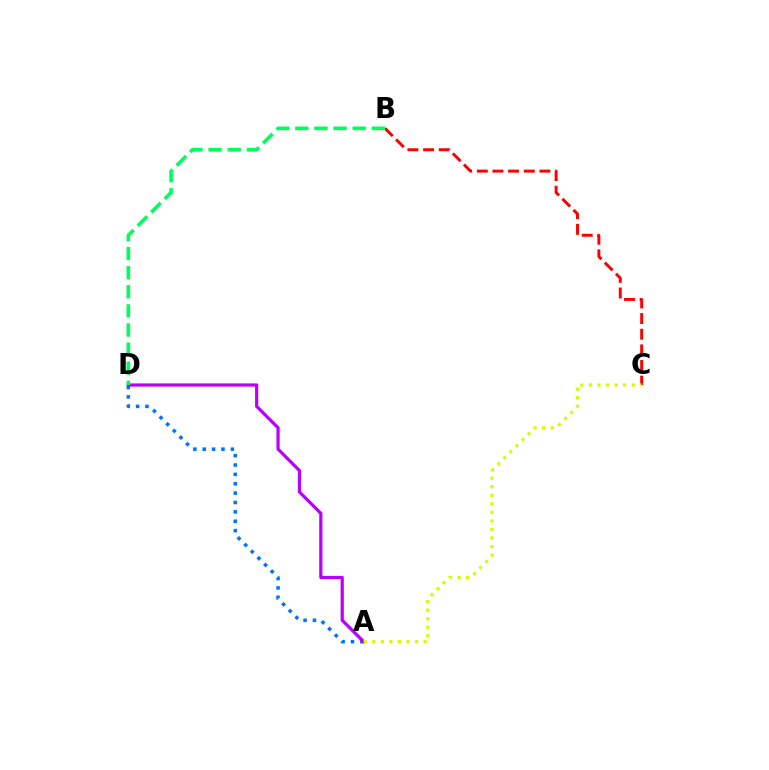{('A', 'D'): [{'color': '#0074ff', 'line_style': 'dotted', 'thickness': 2.55}, {'color': '#b900ff', 'line_style': 'solid', 'thickness': 2.31}], ('B', 'C'): [{'color': '#ff0000', 'line_style': 'dashed', 'thickness': 2.13}], ('A', 'C'): [{'color': '#d1ff00', 'line_style': 'dotted', 'thickness': 2.32}], ('B', 'D'): [{'color': '#00ff5c', 'line_style': 'dashed', 'thickness': 2.6}]}